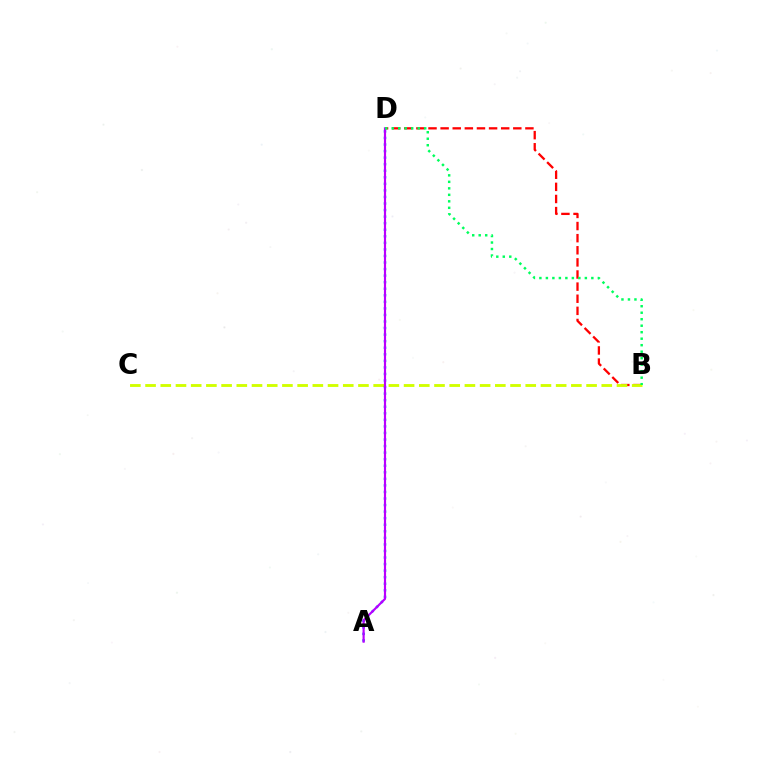{('B', 'D'): [{'color': '#ff0000', 'line_style': 'dashed', 'thickness': 1.65}, {'color': '#00ff5c', 'line_style': 'dotted', 'thickness': 1.76}], ('B', 'C'): [{'color': '#d1ff00', 'line_style': 'dashed', 'thickness': 2.07}], ('A', 'D'): [{'color': '#0074ff', 'line_style': 'dotted', 'thickness': 1.78}, {'color': '#b900ff', 'line_style': 'solid', 'thickness': 1.55}]}